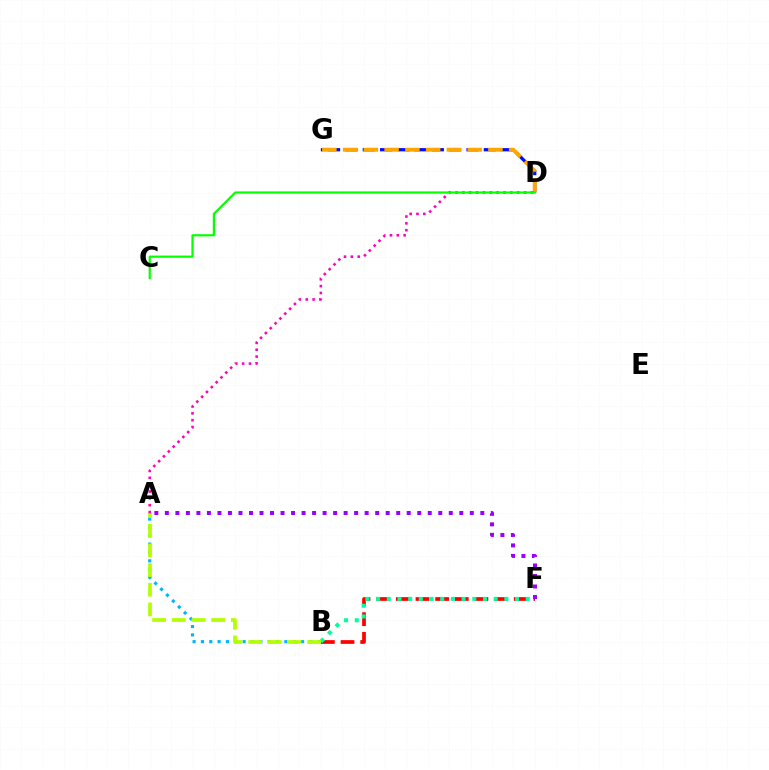{('D', 'G'): [{'color': '#0010ff', 'line_style': 'dashed', 'thickness': 2.35}, {'color': '#ffa500', 'line_style': 'dashed', 'thickness': 2.82}], ('B', 'F'): [{'color': '#ff0000', 'line_style': 'dashed', 'thickness': 2.67}, {'color': '#00ff9d', 'line_style': 'dotted', 'thickness': 2.9}], ('A', 'B'): [{'color': '#00b5ff', 'line_style': 'dotted', 'thickness': 2.27}, {'color': '#b3ff00', 'line_style': 'dashed', 'thickness': 2.67}], ('A', 'D'): [{'color': '#ff00bd', 'line_style': 'dotted', 'thickness': 1.86}], ('C', 'D'): [{'color': '#08ff00', 'line_style': 'solid', 'thickness': 1.59}], ('A', 'F'): [{'color': '#9b00ff', 'line_style': 'dotted', 'thickness': 2.86}]}